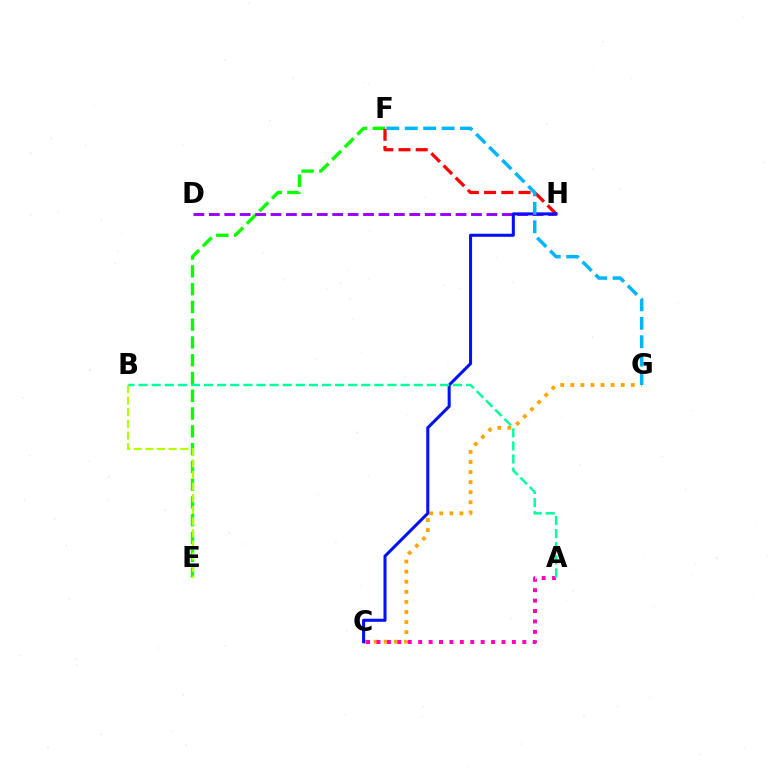{('E', 'F'): [{'color': '#08ff00', 'line_style': 'dashed', 'thickness': 2.42}], ('C', 'G'): [{'color': '#ffa500', 'line_style': 'dotted', 'thickness': 2.74}], ('A', 'C'): [{'color': '#ff00bd', 'line_style': 'dotted', 'thickness': 2.83}], ('D', 'H'): [{'color': '#9b00ff', 'line_style': 'dashed', 'thickness': 2.09}], ('B', 'E'): [{'color': '#b3ff00', 'line_style': 'dashed', 'thickness': 1.58}], ('F', 'H'): [{'color': '#ff0000', 'line_style': 'dashed', 'thickness': 2.34}], ('C', 'H'): [{'color': '#0010ff', 'line_style': 'solid', 'thickness': 2.19}], ('F', 'G'): [{'color': '#00b5ff', 'line_style': 'dashed', 'thickness': 2.5}], ('A', 'B'): [{'color': '#00ff9d', 'line_style': 'dashed', 'thickness': 1.78}]}